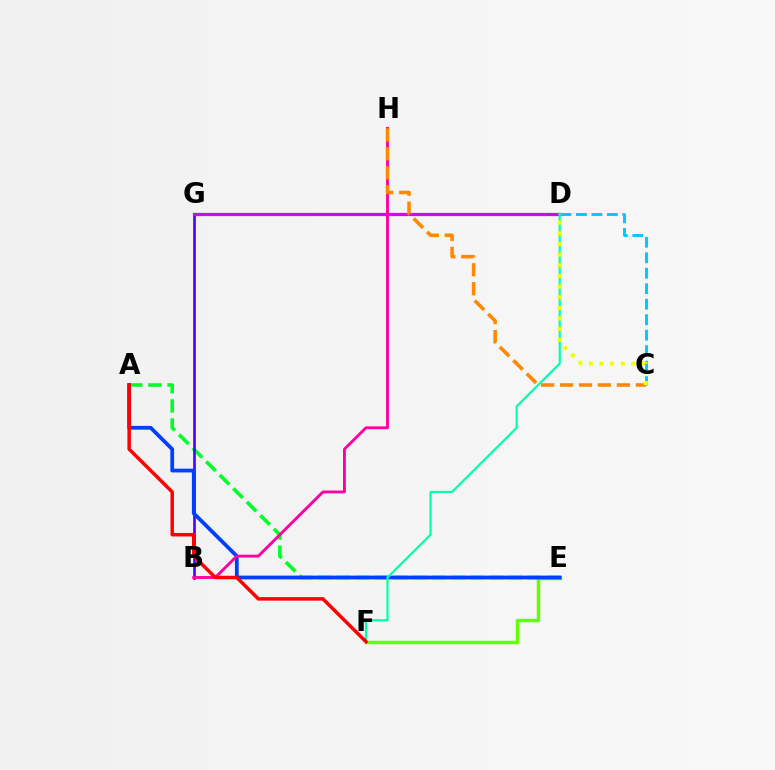{('A', 'E'): [{'color': '#00ff27', 'line_style': 'dashed', 'thickness': 2.59}, {'color': '#003fff', 'line_style': 'solid', 'thickness': 2.71}], ('B', 'G'): [{'color': '#4f00ff', 'line_style': 'solid', 'thickness': 1.91}], ('E', 'F'): [{'color': '#66ff00', 'line_style': 'solid', 'thickness': 2.51}], ('D', 'G'): [{'color': '#d600ff', 'line_style': 'solid', 'thickness': 2.32}], ('C', 'D'): [{'color': '#00c7ff', 'line_style': 'dashed', 'thickness': 2.1}, {'color': '#eeff00', 'line_style': 'dotted', 'thickness': 2.89}], ('B', 'H'): [{'color': '#ff00a0', 'line_style': 'solid', 'thickness': 2.06}], ('C', 'H'): [{'color': '#ff8800', 'line_style': 'dashed', 'thickness': 2.57}], ('D', 'F'): [{'color': '#00ffaf', 'line_style': 'solid', 'thickness': 1.58}], ('A', 'F'): [{'color': '#ff0000', 'line_style': 'solid', 'thickness': 2.51}]}